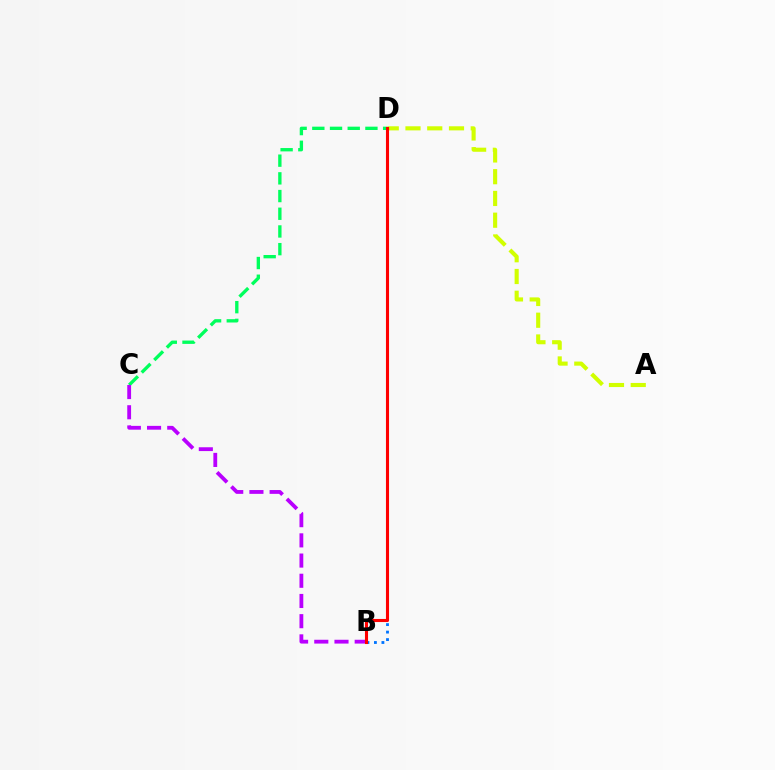{('C', 'D'): [{'color': '#00ff5c', 'line_style': 'dashed', 'thickness': 2.4}], ('B', 'C'): [{'color': '#b900ff', 'line_style': 'dashed', 'thickness': 2.74}], ('A', 'D'): [{'color': '#d1ff00', 'line_style': 'dashed', 'thickness': 2.95}], ('B', 'D'): [{'color': '#0074ff', 'line_style': 'dotted', 'thickness': 2.04}, {'color': '#ff0000', 'line_style': 'solid', 'thickness': 2.22}]}